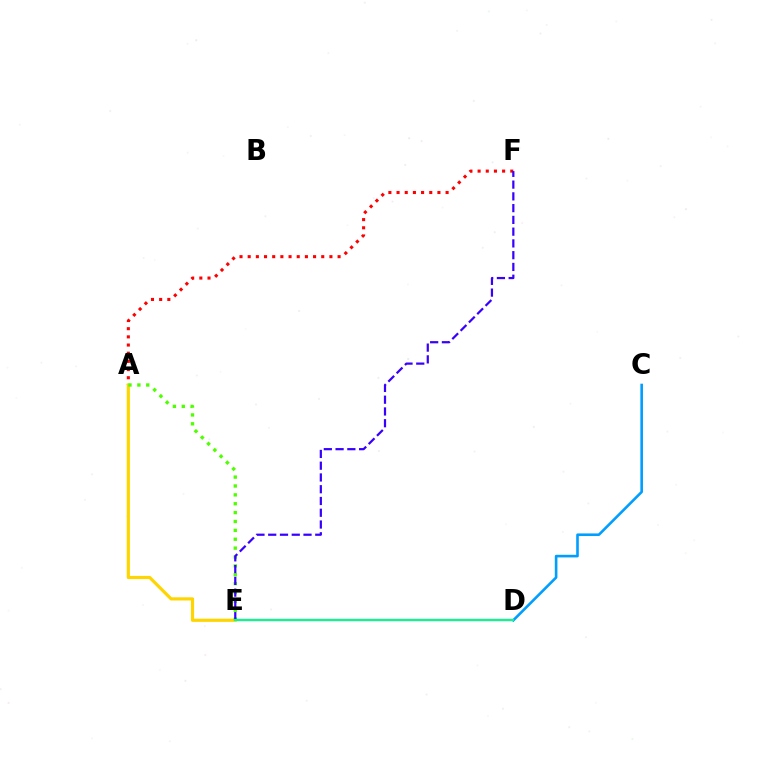{('A', 'F'): [{'color': '#ff0000', 'line_style': 'dotted', 'thickness': 2.22}], ('D', 'E'): [{'color': '#ff00ed', 'line_style': 'solid', 'thickness': 1.56}, {'color': '#00ff86', 'line_style': 'solid', 'thickness': 1.55}], ('A', 'E'): [{'color': '#ffd500', 'line_style': 'solid', 'thickness': 2.28}, {'color': '#4fff00', 'line_style': 'dotted', 'thickness': 2.41}], ('C', 'D'): [{'color': '#009eff', 'line_style': 'solid', 'thickness': 1.88}], ('E', 'F'): [{'color': '#3700ff', 'line_style': 'dashed', 'thickness': 1.6}]}